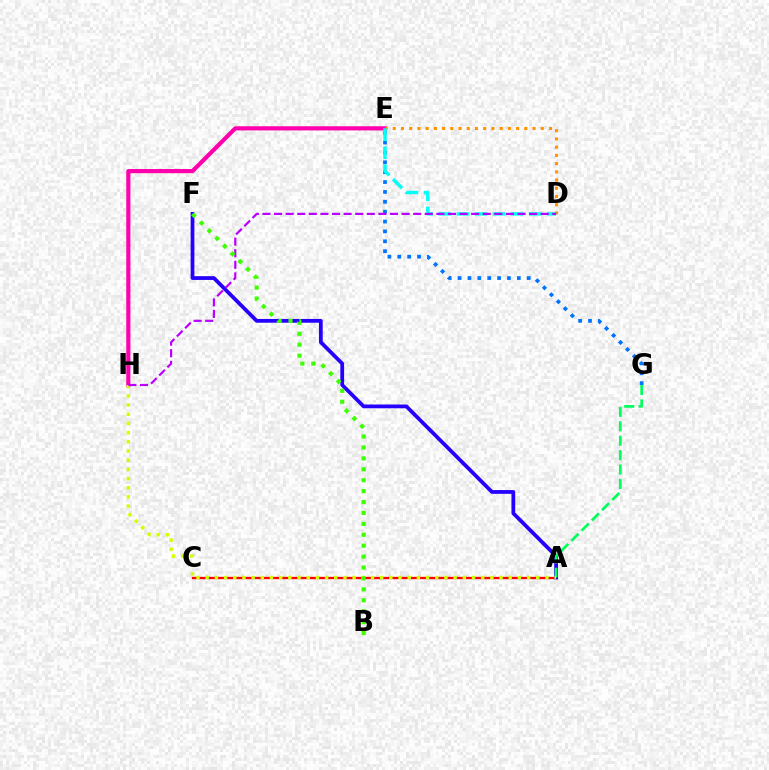{('E', 'H'): [{'color': '#ff00ac', 'line_style': 'solid', 'thickness': 2.99}], ('E', 'G'): [{'color': '#0074ff', 'line_style': 'dotted', 'thickness': 2.68}], ('A', 'C'): [{'color': '#ff0000', 'line_style': 'solid', 'thickness': 1.67}], ('A', 'F'): [{'color': '#2500ff', 'line_style': 'solid', 'thickness': 2.71}], ('D', 'E'): [{'color': '#ff9400', 'line_style': 'dotted', 'thickness': 2.23}, {'color': '#00fff6', 'line_style': 'dashed', 'thickness': 2.46}], ('A', 'G'): [{'color': '#00ff5c', 'line_style': 'dashed', 'thickness': 1.96}], ('A', 'H'): [{'color': '#d1ff00', 'line_style': 'dotted', 'thickness': 2.49}], ('D', 'H'): [{'color': '#b900ff', 'line_style': 'dashed', 'thickness': 1.58}], ('B', 'F'): [{'color': '#3dff00', 'line_style': 'dotted', 'thickness': 2.97}]}